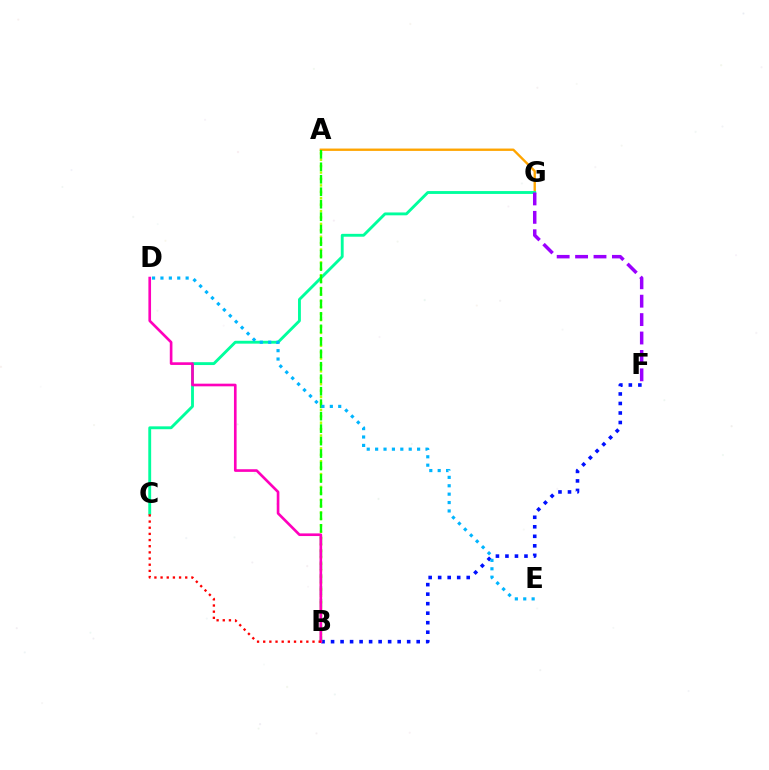{('B', 'F'): [{'color': '#0010ff', 'line_style': 'dotted', 'thickness': 2.59}], ('A', 'G'): [{'color': '#ffa500', 'line_style': 'solid', 'thickness': 1.7}], ('C', 'G'): [{'color': '#00ff9d', 'line_style': 'solid', 'thickness': 2.07}], ('A', 'B'): [{'color': '#b3ff00', 'line_style': 'dotted', 'thickness': 1.74}, {'color': '#08ff00', 'line_style': 'dashed', 'thickness': 1.69}], ('D', 'E'): [{'color': '#00b5ff', 'line_style': 'dotted', 'thickness': 2.28}], ('B', 'D'): [{'color': '#ff00bd', 'line_style': 'solid', 'thickness': 1.91}], ('B', 'C'): [{'color': '#ff0000', 'line_style': 'dotted', 'thickness': 1.67}], ('F', 'G'): [{'color': '#9b00ff', 'line_style': 'dashed', 'thickness': 2.5}]}